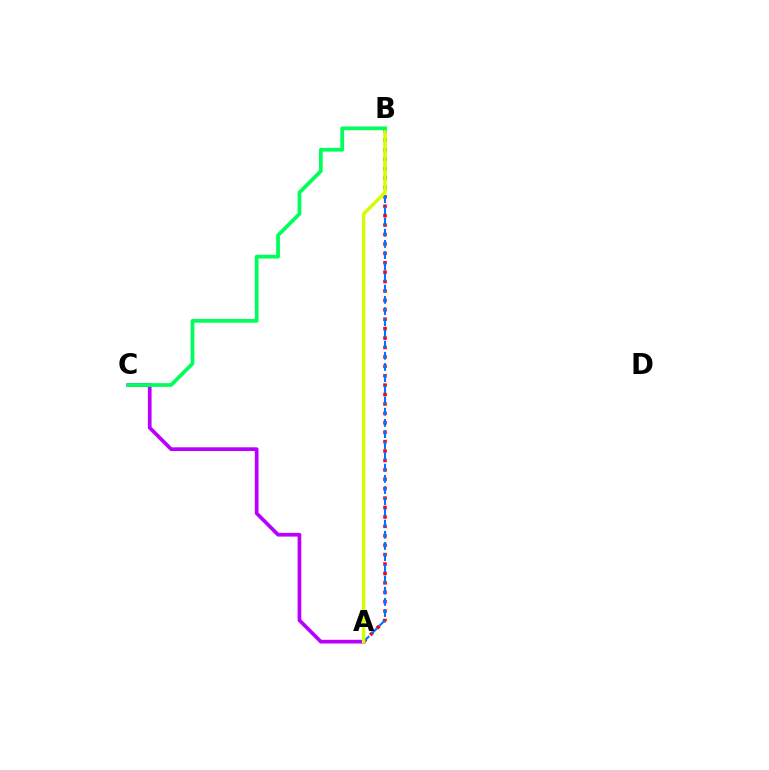{('A', 'C'): [{'color': '#b900ff', 'line_style': 'solid', 'thickness': 2.67}], ('A', 'B'): [{'color': '#ff0000', 'line_style': 'dotted', 'thickness': 2.56}, {'color': '#0074ff', 'line_style': 'dashed', 'thickness': 1.52}, {'color': '#d1ff00', 'line_style': 'solid', 'thickness': 2.47}], ('B', 'C'): [{'color': '#00ff5c', 'line_style': 'solid', 'thickness': 2.7}]}